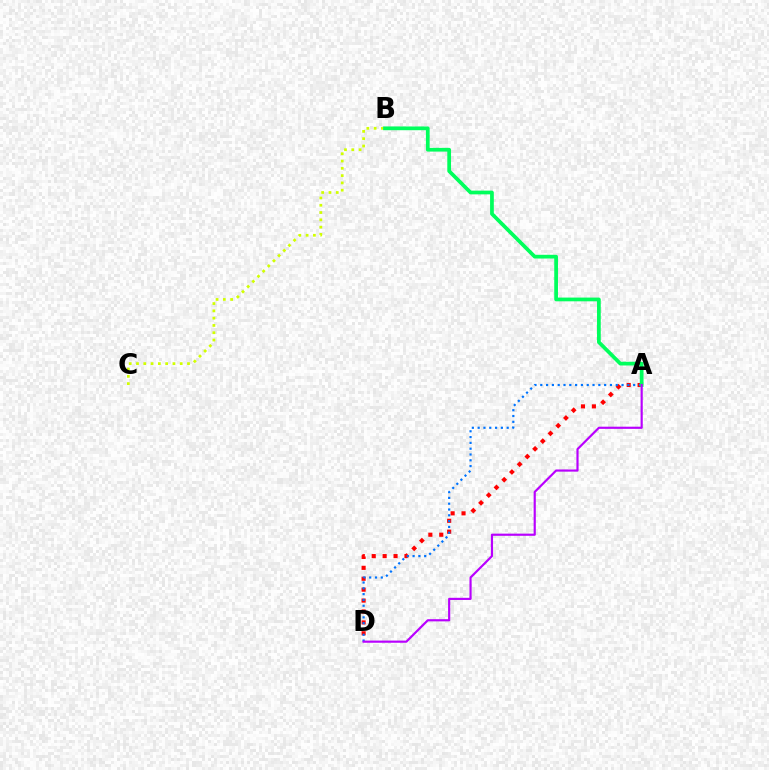{('A', 'D'): [{'color': '#ff0000', 'line_style': 'dotted', 'thickness': 2.97}, {'color': '#0074ff', 'line_style': 'dotted', 'thickness': 1.58}, {'color': '#b900ff', 'line_style': 'solid', 'thickness': 1.56}], ('B', 'C'): [{'color': '#d1ff00', 'line_style': 'dotted', 'thickness': 1.98}], ('A', 'B'): [{'color': '#00ff5c', 'line_style': 'solid', 'thickness': 2.69}]}